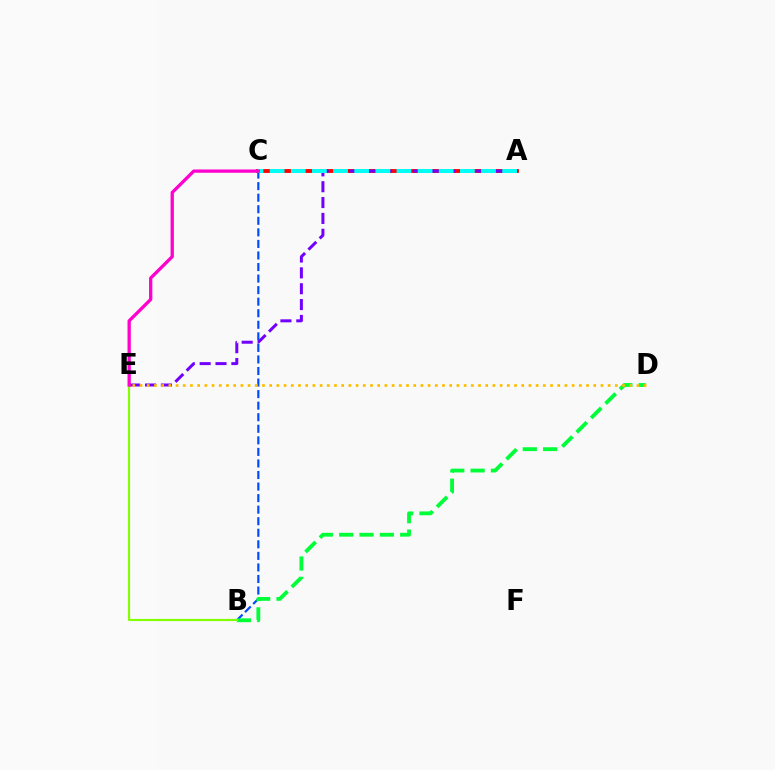{('A', 'C'): [{'color': '#ff0000', 'line_style': 'solid', 'thickness': 2.76}, {'color': '#00fff6', 'line_style': 'dashed', 'thickness': 2.87}], ('B', 'C'): [{'color': '#004bff', 'line_style': 'dashed', 'thickness': 1.57}], ('A', 'E'): [{'color': '#7200ff', 'line_style': 'dashed', 'thickness': 2.15}], ('B', 'D'): [{'color': '#00ff39', 'line_style': 'dashed', 'thickness': 2.76}], ('B', 'E'): [{'color': '#84ff00', 'line_style': 'solid', 'thickness': 1.55}], ('D', 'E'): [{'color': '#ffbd00', 'line_style': 'dotted', 'thickness': 1.96}], ('C', 'E'): [{'color': '#ff00cf', 'line_style': 'solid', 'thickness': 2.37}]}